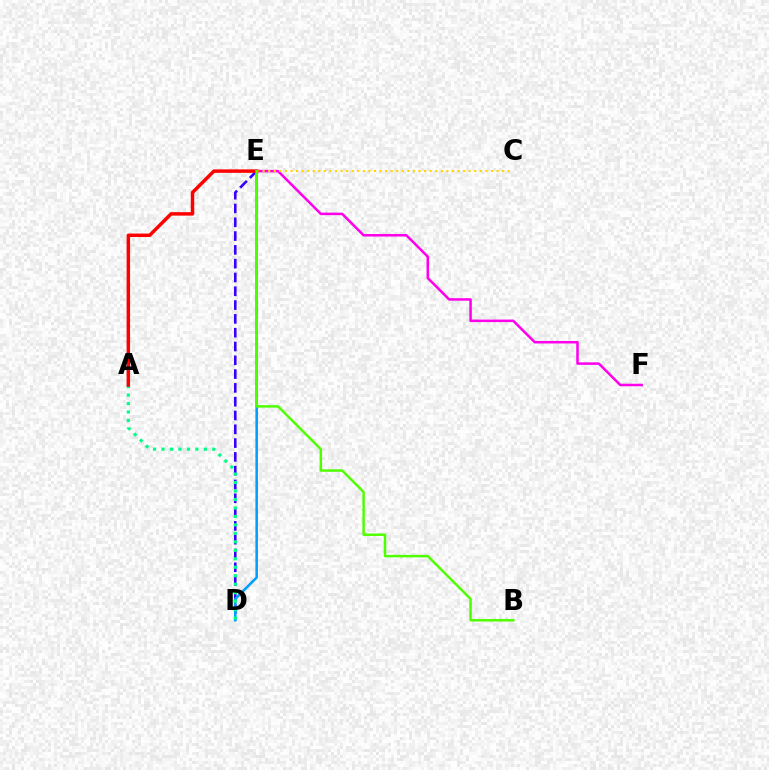{('D', 'E'): [{'color': '#3700ff', 'line_style': 'dashed', 'thickness': 1.87}, {'color': '#009eff', 'line_style': 'solid', 'thickness': 1.83}], ('E', 'F'): [{'color': '#ff00ed', 'line_style': 'solid', 'thickness': 1.81}], ('C', 'E'): [{'color': '#ffd500', 'line_style': 'dotted', 'thickness': 1.51}], ('A', 'D'): [{'color': '#00ff86', 'line_style': 'dotted', 'thickness': 2.3}], ('A', 'E'): [{'color': '#ff0000', 'line_style': 'solid', 'thickness': 2.5}], ('B', 'E'): [{'color': '#4fff00', 'line_style': 'solid', 'thickness': 1.78}]}